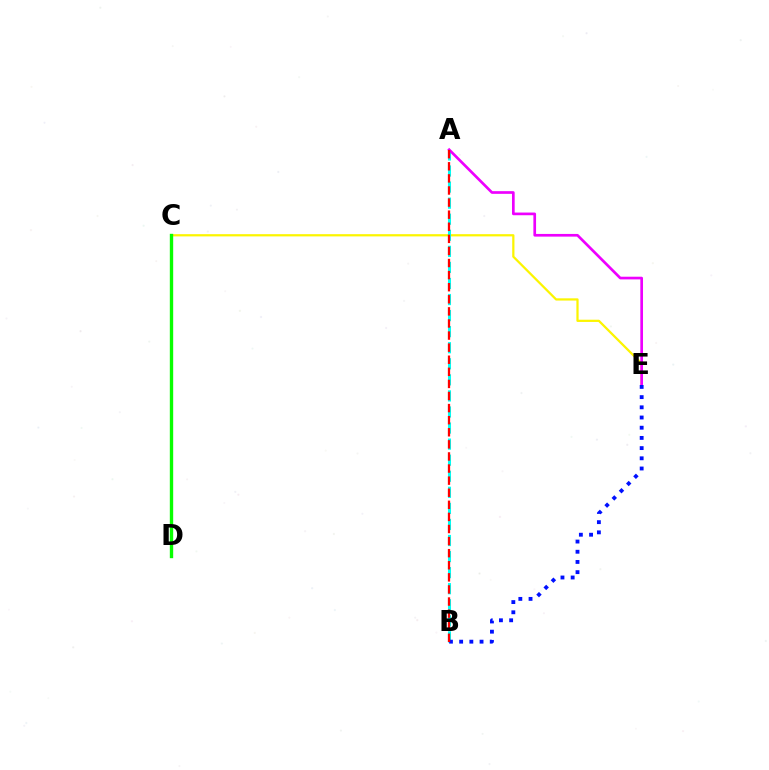{('C', 'E'): [{'color': '#fcf500', 'line_style': 'solid', 'thickness': 1.61}], ('A', 'B'): [{'color': '#00fff6', 'line_style': 'dashed', 'thickness': 2.18}, {'color': '#ff0000', 'line_style': 'dashed', 'thickness': 1.64}], ('A', 'E'): [{'color': '#ee00ff', 'line_style': 'solid', 'thickness': 1.93}], ('C', 'D'): [{'color': '#08ff00', 'line_style': 'solid', 'thickness': 2.43}], ('B', 'E'): [{'color': '#0010ff', 'line_style': 'dotted', 'thickness': 2.77}]}